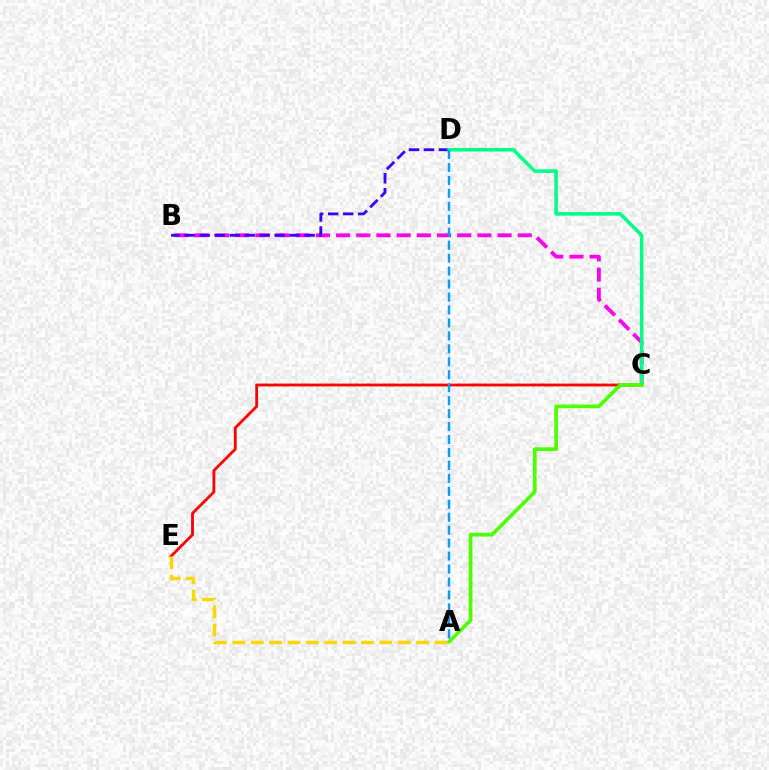{('C', 'E'): [{'color': '#ff0000', 'line_style': 'solid', 'thickness': 2.03}], ('B', 'C'): [{'color': '#ff00ed', 'line_style': 'dashed', 'thickness': 2.74}], ('B', 'D'): [{'color': '#3700ff', 'line_style': 'dashed', 'thickness': 2.04}], ('C', 'D'): [{'color': '#00ff86', 'line_style': 'solid', 'thickness': 2.57}], ('A', 'E'): [{'color': '#ffd500', 'line_style': 'dashed', 'thickness': 2.5}], ('A', 'C'): [{'color': '#4fff00', 'line_style': 'solid', 'thickness': 2.68}], ('A', 'D'): [{'color': '#009eff', 'line_style': 'dashed', 'thickness': 1.76}]}